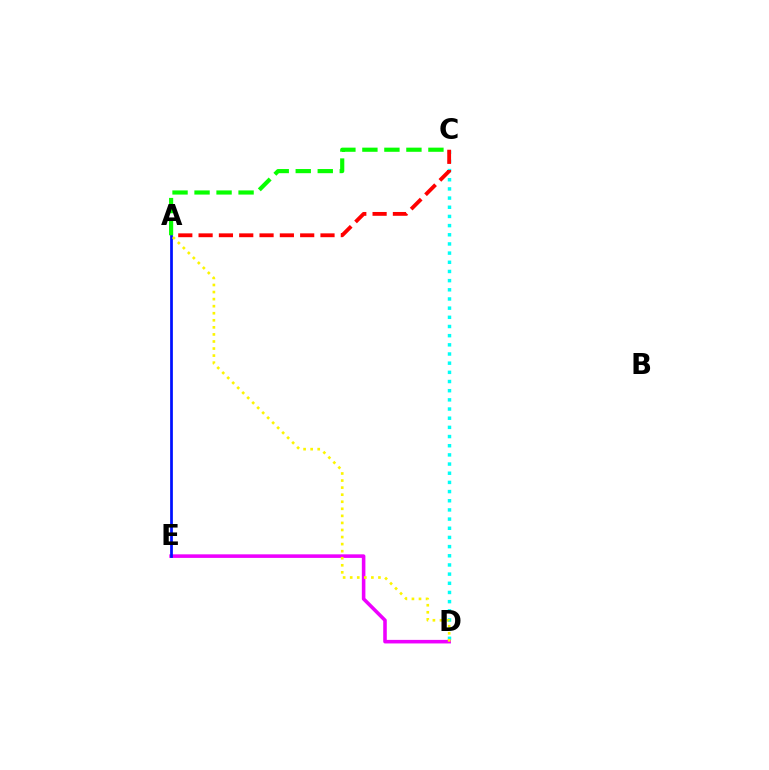{('C', 'D'): [{'color': '#00fff6', 'line_style': 'dotted', 'thickness': 2.49}], ('D', 'E'): [{'color': '#ee00ff', 'line_style': 'solid', 'thickness': 2.57}], ('A', 'C'): [{'color': '#ff0000', 'line_style': 'dashed', 'thickness': 2.76}, {'color': '#08ff00', 'line_style': 'dashed', 'thickness': 2.99}], ('A', 'E'): [{'color': '#0010ff', 'line_style': 'solid', 'thickness': 1.97}], ('A', 'D'): [{'color': '#fcf500', 'line_style': 'dotted', 'thickness': 1.92}]}